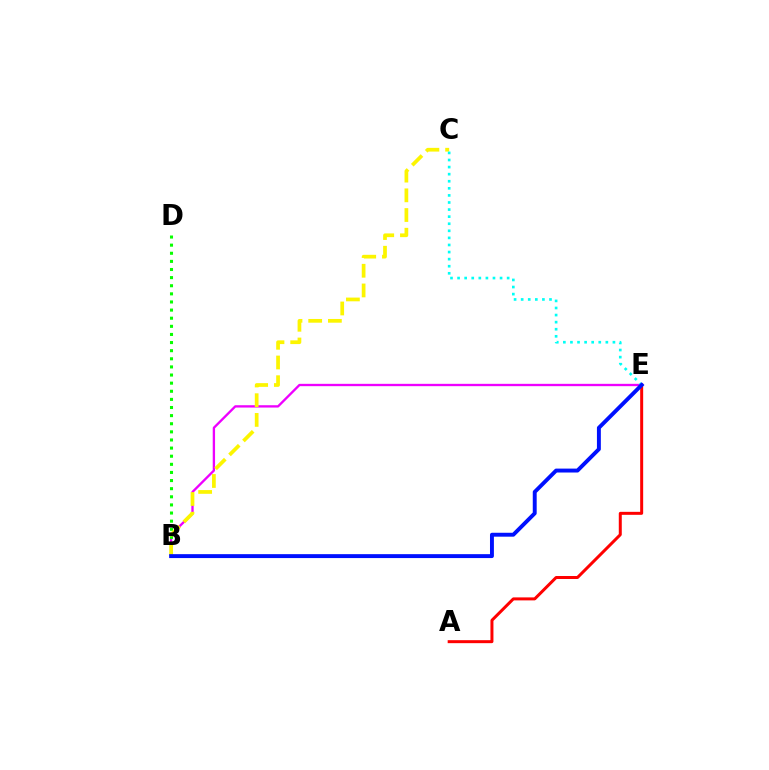{('B', 'E'): [{'color': '#ee00ff', 'line_style': 'solid', 'thickness': 1.68}, {'color': '#0010ff', 'line_style': 'solid', 'thickness': 2.82}], ('B', 'D'): [{'color': '#08ff00', 'line_style': 'dotted', 'thickness': 2.21}], ('A', 'E'): [{'color': '#ff0000', 'line_style': 'solid', 'thickness': 2.15}], ('B', 'C'): [{'color': '#fcf500', 'line_style': 'dashed', 'thickness': 2.68}], ('C', 'E'): [{'color': '#00fff6', 'line_style': 'dotted', 'thickness': 1.92}]}